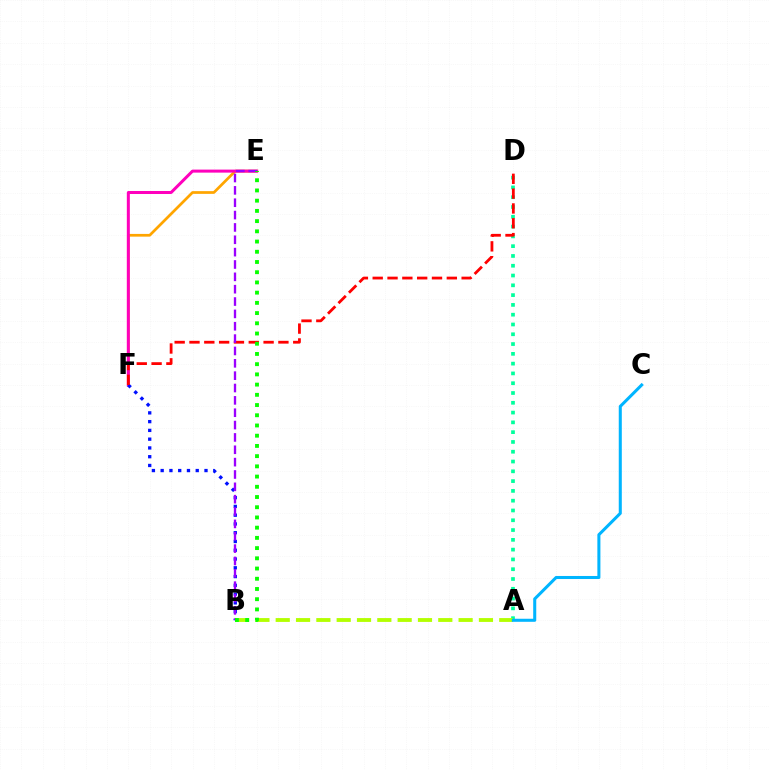{('E', 'F'): [{'color': '#ffa500', 'line_style': 'solid', 'thickness': 1.96}, {'color': '#ff00bd', 'line_style': 'solid', 'thickness': 2.17}], ('A', 'D'): [{'color': '#00ff9d', 'line_style': 'dotted', 'thickness': 2.66}], ('B', 'F'): [{'color': '#0010ff', 'line_style': 'dotted', 'thickness': 2.38}], ('A', 'B'): [{'color': '#b3ff00', 'line_style': 'dashed', 'thickness': 2.76}], ('D', 'F'): [{'color': '#ff0000', 'line_style': 'dashed', 'thickness': 2.01}], ('B', 'E'): [{'color': '#9b00ff', 'line_style': 'dashed', 'thickness': 1.68}, {'color': '#08ff00', 'line_style': 'dotted', 'thickness': 2.78}], ('A', 'C'): [{'color': '#00b5ff', 'line_style': 'solid', 'thickness': 2.19}]}